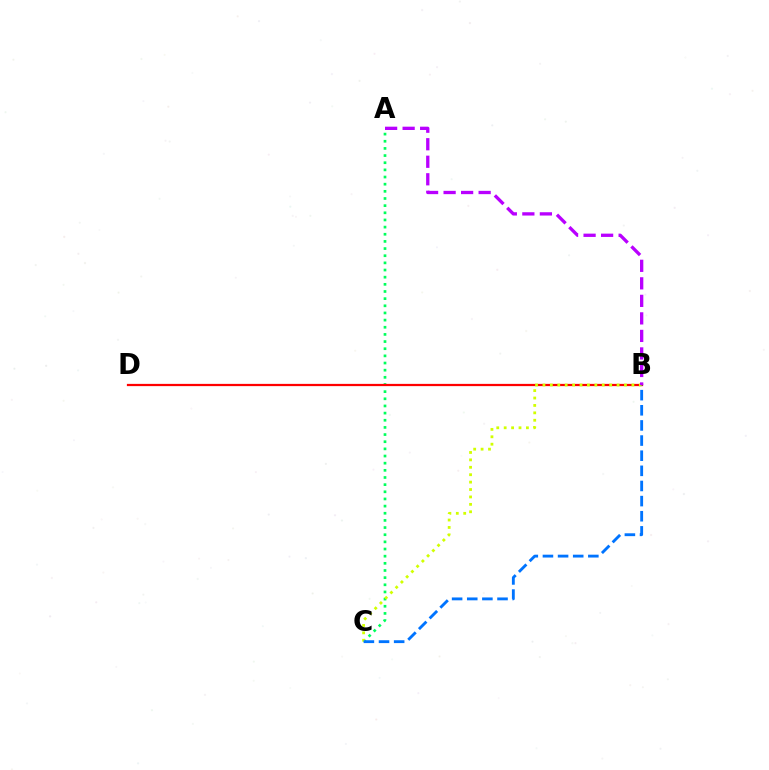{('A', 'C'): [{'color': '#00ff5c', 'line_style': 'dotted', 'thickness': 1.94}], ('B', 'D'): [{'color': '#ff0000', 'line_style': 'solid', 'thickness': 1.62}], ('B', 'C'): [{'color': '#d1ff00', 'line_style': 'dotted', 'thickness': 2.01}, {'color': '#0074ff', 'line_style': 'dashed', 'thickness': 2.06}], ('A', 'B'): [{'color': '#b900ff', 'line_style': 'dashed', 'thickness': 2.38}]}